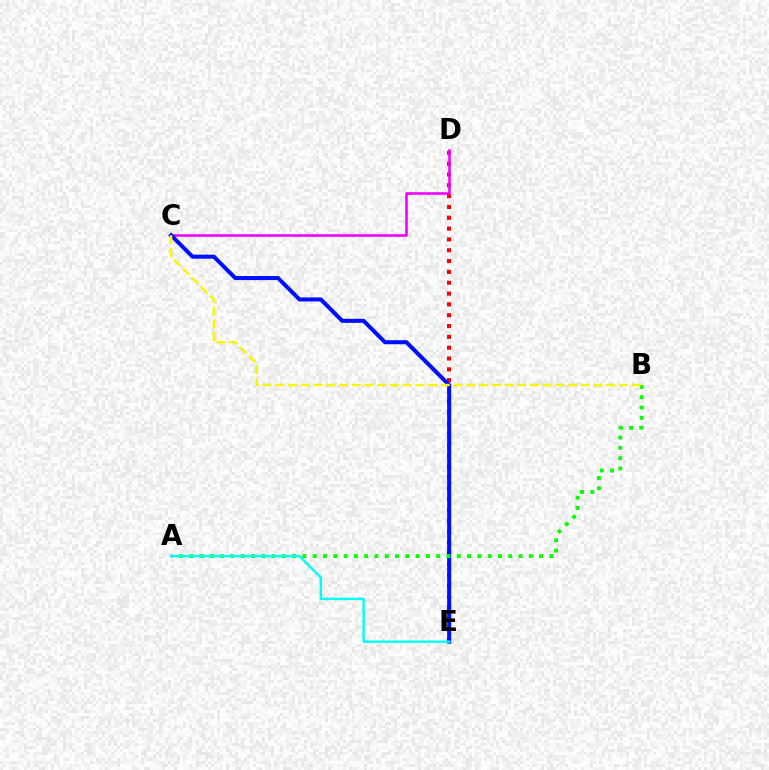{('D', 'E'): [{'color': '#ff0000', 'line_style': 'dotted', 'thickness': 2.94}], ('C', 'D'): [{'color': '#ee00ff', 'line_style': 'solid', 'thickness': 1.85}], ('C', 'E'): [{'color': '#0010ff', 'line_style': 'solid', 'thickness': 2.91}], ('A', 'B'): [{'color': '#08ff00', 'line_style': 'dotted', 'thickness': 2.8}], ('A', 'E'): [{'color': '#00fff6', 'line_style': 'solid', 'thickness': 1.74}], ('B', 'C'): [{'color': '#fcf500', 'line_style': 'dashed', 'thickness': 1.73}]}